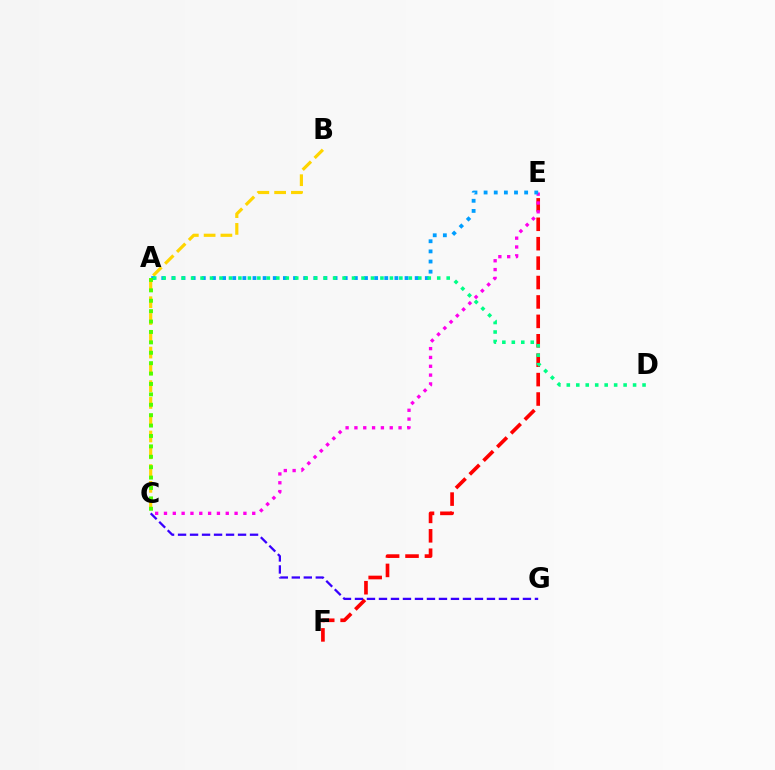{('E', 'F'): [{'color': '#ff0000', 'line_style': 'dashed', 'thickness': 2.64}], ('C', 'E'): [{'color': '#ff00ed', 'line_style': 'dotted', 'thickness': 2.4}], ('B', 'C'): [{'color': '#ffd500', 'line_style': 'dashed', 'thickness': 2.28}], ('C', 'G'): [{'color': '#3700ff', 'line_style': 'dashed', 'thickness': 1.63}], ('A', 'E'): [{'color': '#009eff', 'line_style': 'dotted', 'thickness': 2.75}], ('A', 'C'): [{'color': '#4fff00', 'line_style': 'dotted', 'thickness': 2.83}], ('A', 'D'): [{'color': '#00ff86', 'line_style': 'dotted', 'thickness': 2.57}]}